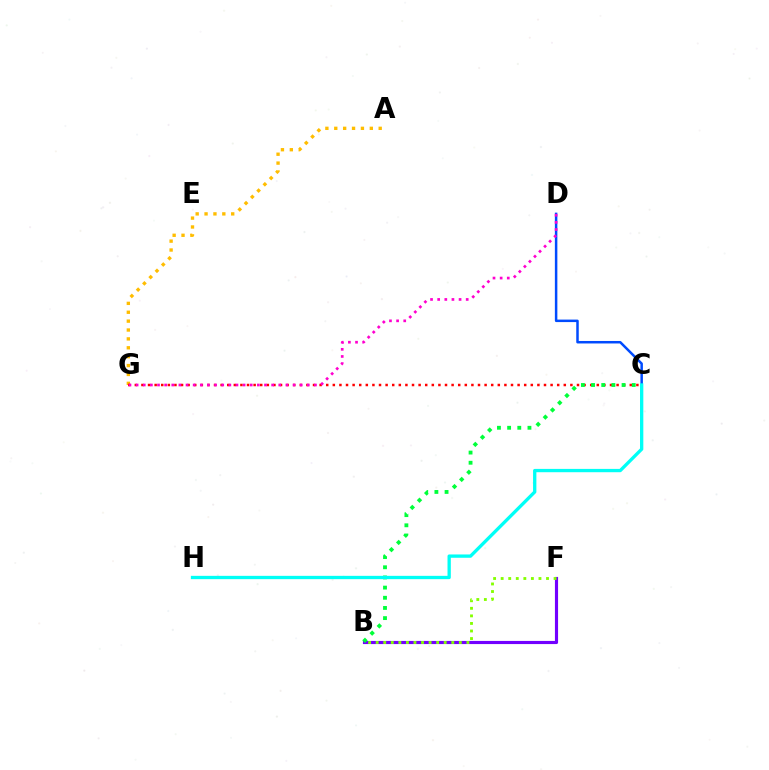{('B', 'F'): [{'color': '#7200ff', 'line_style': 'solid', 'thickness': 2.26}, {'color': '#84ff00', 'line_style': 'dotted', 'thickness': 2.05}], ('A', 'G'): [{'color': '#ffbd00', 'line_style': 'dotted', 'thickness': 2.41}], ('C', 'D'): [{'color': '#004bff', 'line_style': 'solid', 'thickness': 1.8}], ('C', 'G'): [{'color': '#ff0000', 'line_style': 'dotted', 'thickness': 1.79}], ('B', 'C'): [{'color': '#00ff39', 'line_style': 'dotted', 'thickness': 2.76}], ('C', 'H'): [{'color': '#00fff6', 'line_style': 'solid', 'thickness': 2.39}], ('D', 'G'): [{'color': '#ff00cf', 'line_style': 'dotted', 'thickness': 1.94}]}